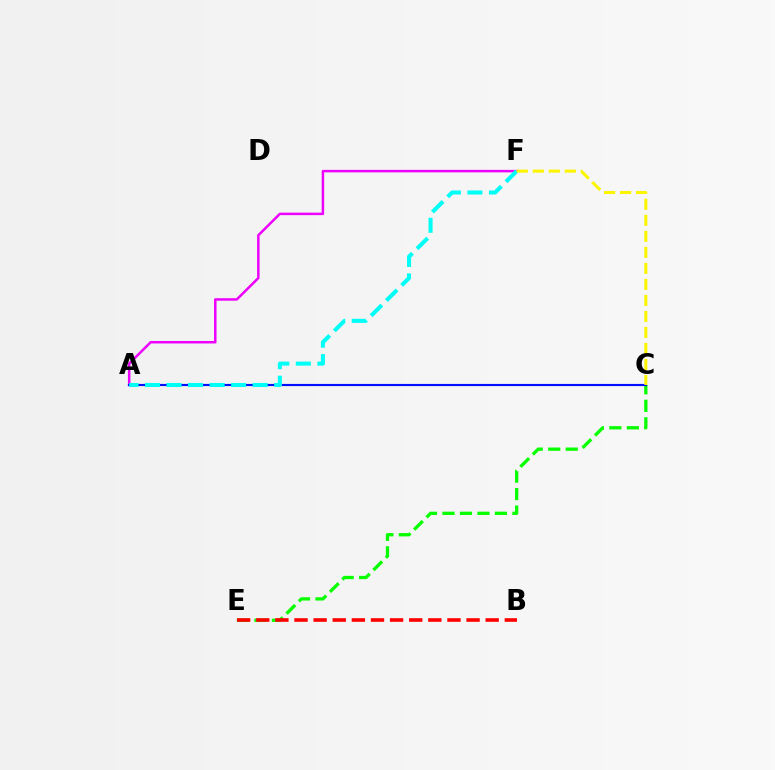{('C', 'E'): [{'color': '#08ff00', 'line_style': 'dashed', 'thickness': 2.38}], ('A', 'F'): [{'color': '#ee00ff', 'line_style': 'solid', 'thickness': 1.8}, {'color': '#00fff6', 'line_style': 'dashed', 'thickness': 2.92}], ('A', 'C'): [{'color': '#0010ff', 'line_style': 'solid', 'thickness': 1.55}], ('C', 'F'): [{'color': '#fcf500', 'line_style': 'dashed', 'thickness': 2.18}], ('B', 'E'): [{'color': '#ff0000', 'line_style': 'dashed', 'thickness': 2.6}]}